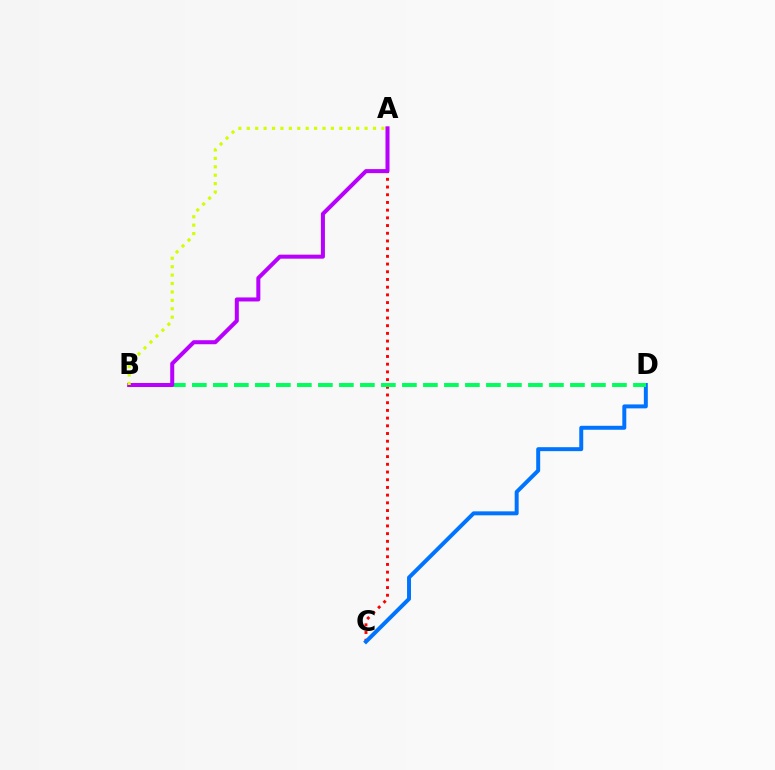{('A', 'C'): [{'color': '#ff0000', 'line_style': 'dotted', 'thickness': 2.09}], ('C', 'D'): [{'color': '#0074ff', 'line_style': 'solid', 'thickness': 2.86}], ('B', 'D'): [{'color': '#00ff5c', 'line_style': 'dashed', 'thickness': 2.85}], ('A', 'B'): [{'color': '#b900ff', 'line_style': 'solid', 'thickness': 2.89}, {'color': '#d1ff00', 'line_style': 'dotted', 'thickness': 2.29}]}